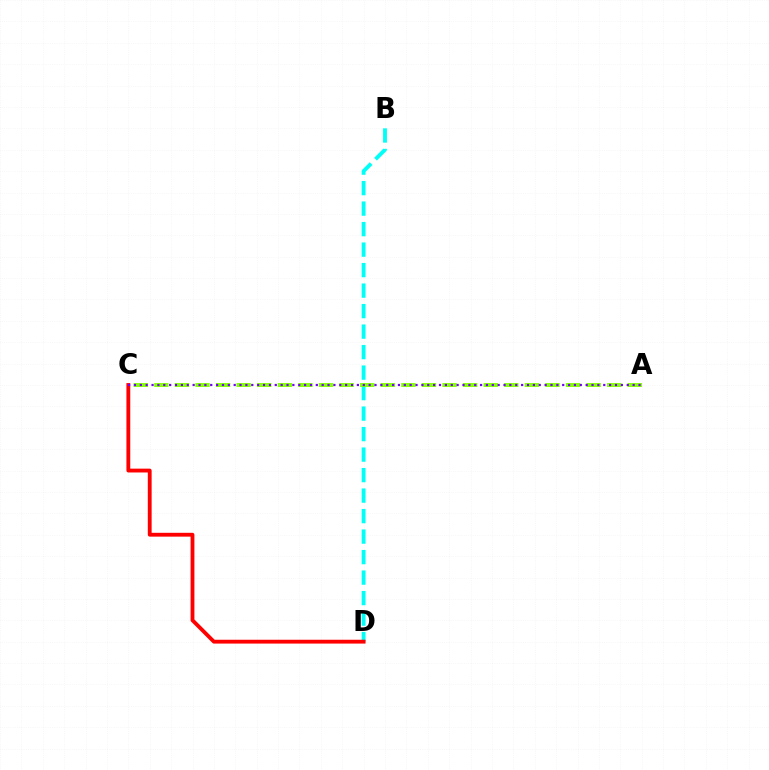{('B', 'D'): [{'color': '#00fff6', 'line_style': 'dashed', 'thickness': 2.78}], ('C', 'D'): [{'color': '#ff0000', 'line_style': 'solid', 'thickness': 2.76}], ('A', 'C'): [{'color': '#84ff00', 'line_style': 'dashed', 'thickness': 2.8}, {'color': '#7200ff', 'line_style': 'dotted', 'thickness': 1.59}]}